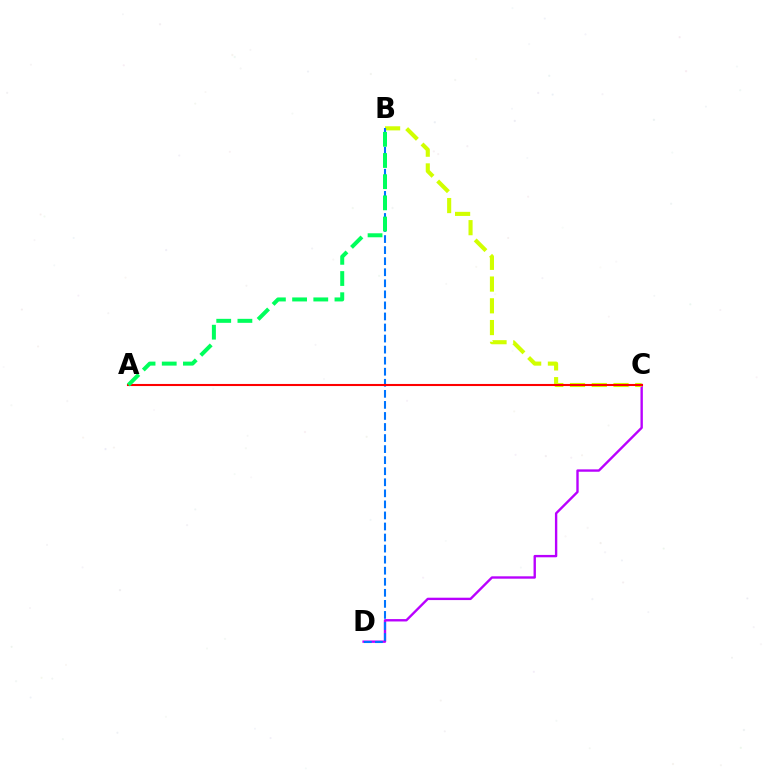{('C', 'D'): [{'color': '#b900ff', 'line_style': 'solid', 'thickness': 1.71}], ('B', 'C'): [{'color': '#d1ff00', 'line_style': 'dashed', 'thickness': 2.95}], ('B', 'D'): [{'color': '#0074ff', 'line_style': 'dashed', 'thickness': 1.5}], ('A', 'C'): [{'color': '#ff0000', 'line_style': 'solid', 'thickness': 1.5}], ('A', 'B'): [{'color': '#00ff5c', 'line_style': 'dashed', 'thickness': 2.88}]}